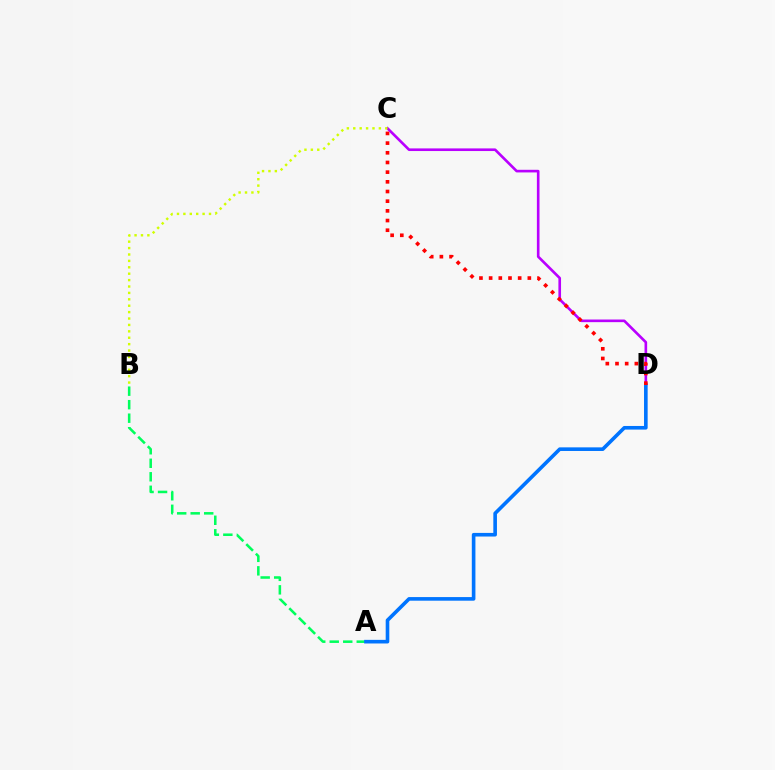{('A', 'B'): [{'color': '#00ff5c', 'line_style': 'dashed', 'thickness': 1.84}], ('C', 'D'): [{'color': '#b900ff', 'line_style': 'solid', 'thickness': 1.9}, {'color': '#ff0000', 'line_style': 'dotted', 'thickness': 2.63}], ('B', 'C'): [{'color': '#d1ff00', 'line_style': 'dotted', 'thickness': 1.74}], ('A', 'D'): [{'color': '#0074ff', 'line_style': 'solid', 'thickness': 2.61}]}